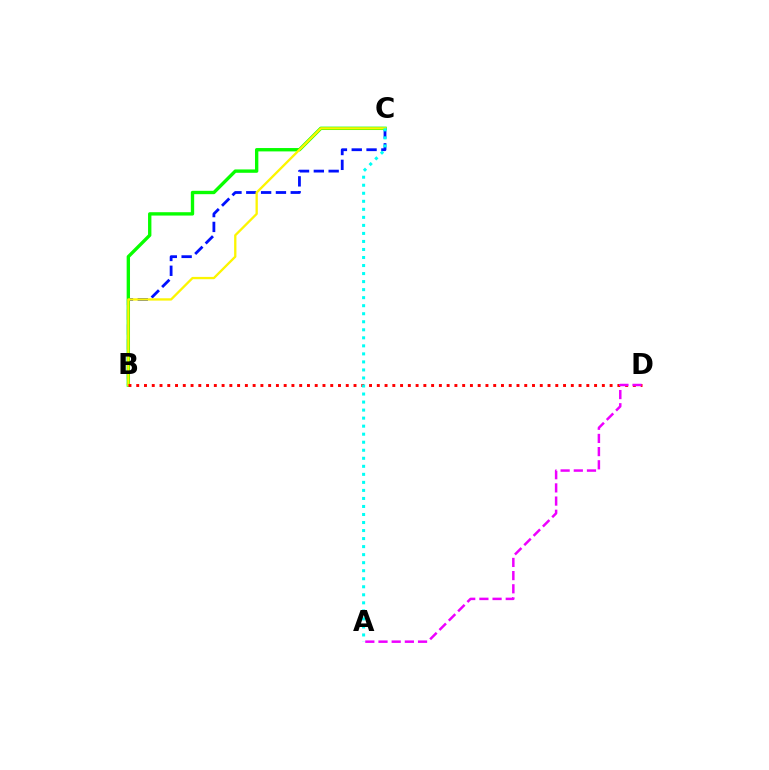{('B', 'C'): [{'color': '#0010ff', 'line_style': 'dashed', 'thickness': 2.01}, {'color': '#08ff00', 'line_style': 'solid', 'thickness': 2.42}, {'color': '#fcf500', 'line_style': 'solid', 'thickness': 1.66}], ('B', 'D'): [{'color': '#ff0000', 'line_style': 'dotted', 'thickness': 2.11}], ('A', 'C'): [{'color': '#00fff6', 'line_style': 'dotted', 'thickness': 2.18}], ('A', 'D'): [{'color': '#ee00ff', 'line_style': 'dashed', 'thickness': 1.79}]}